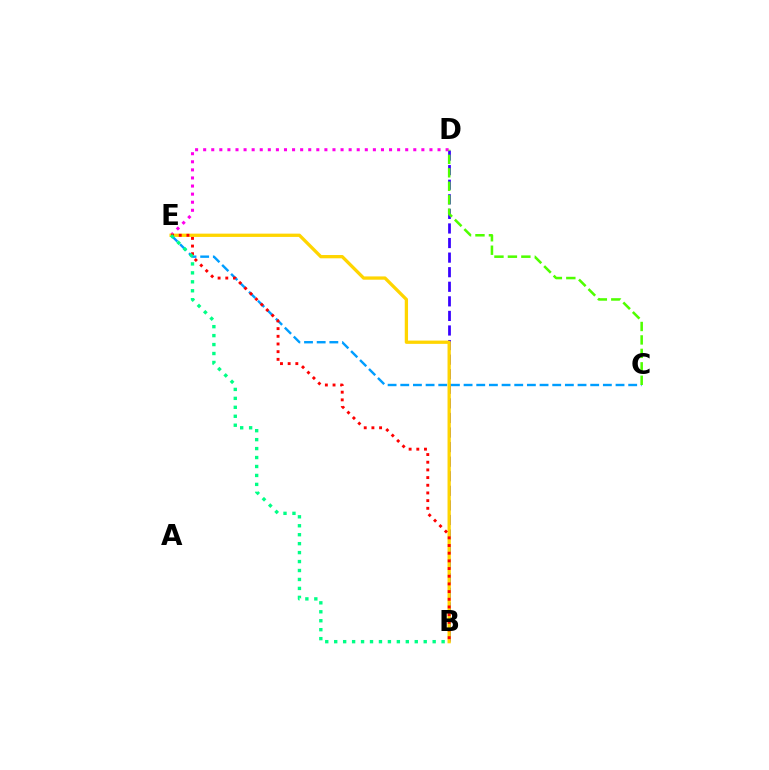{('B', 'D'): [{'color': '#3700ff', 'line_style': 'dashed', 'thickness': 1.98}], ('D', 'E'): [{'color': '#ff00ed', 'line_style': 'dotted', 'thickness': 2.2}], ('C', 'E'): [{'color': '#009eff', 'line_style': 'dashed', 'thickness': 1.72}], ('B', 'E'): [{'color': '#ffd500', 'line_style': 'solid', 'thickness': 2.36}, {'color': '#ff0000', 'line_style': 'dotted', 'thickness': 2.09}, {'color': '#00ff86', 'line_style': 'dotted', 'thickness': 2.43}], ('C', 'D'): [{'color': '#4fff00', 'line_style': 'dashed', 'thickness': 1.83}]}